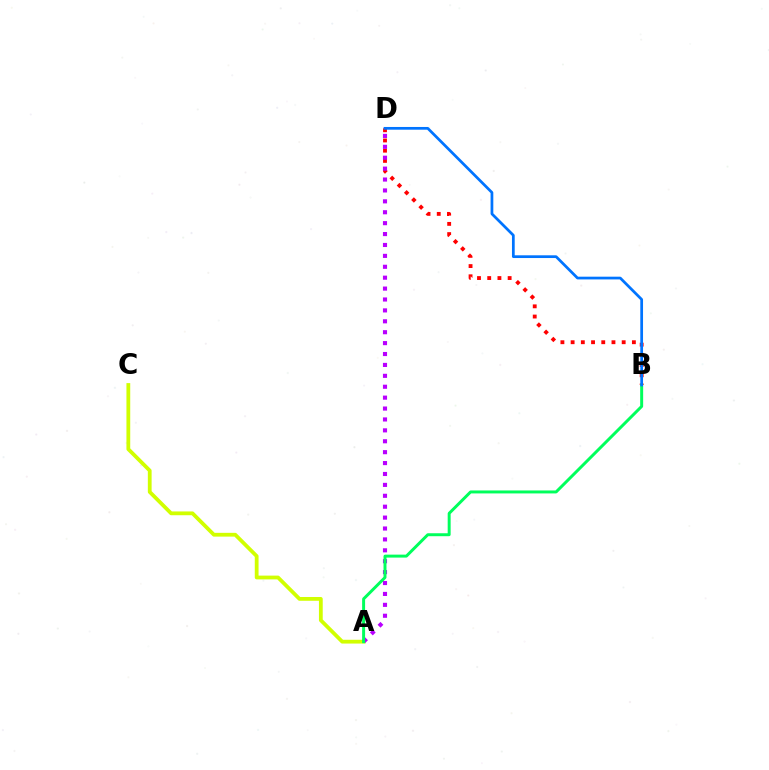{('B', 'D'): [{'color': '#ff0000', 'line_style': 'dotted', 'thickness': 2.77}, {'color': '#0074ff', 'line_style': 'solid', 'thickness': 1.97}], ('A', 'C'): [{'color': '#d1ff00', 'line_style': 'solid', 'thickness': 2.72}], ('A', 'D'): [{'color': '#b900ff', 'line_style': 'dotted', 'thickness': 2.96}], ('A', 'B'): [{'color': '#00ff5c', 'line_style': 'solid', 'thickness': 2.13}]}